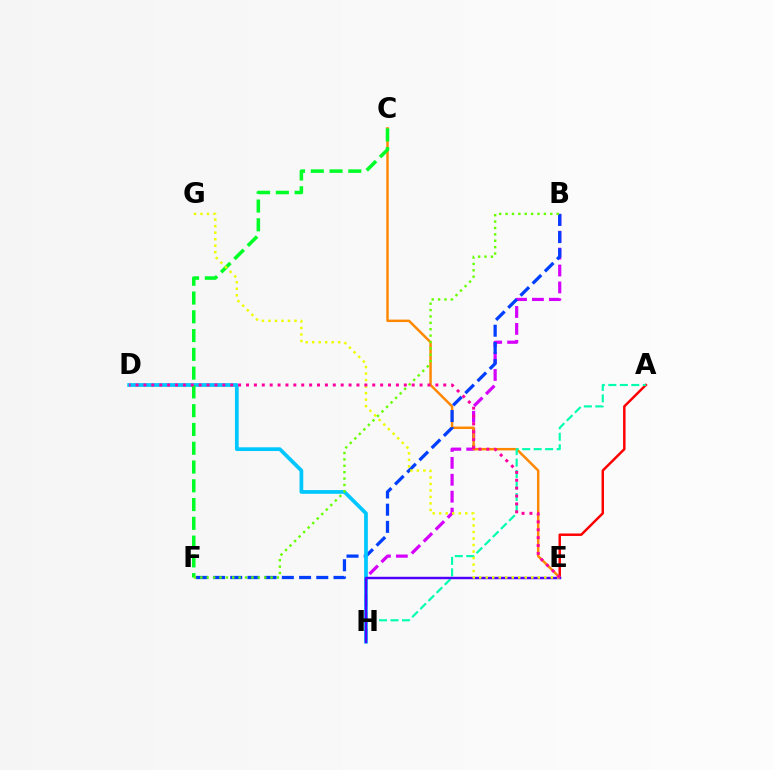{('A', 'E'): [{'color': '#ff0000', 'line_style': 'solid', 'thickness': 1.78}], ('B', 'H'): [{'color': '#d600ff', 'line_style': 'dashed', 'thickness': 2.3}], ('C', 'E'): [{'color': '#ff8800', 'line_style': 'solid', 'thickness': 1.78}], ('B', 'F'): [{'color': '#003fff', 'line_style': 'dashed', 'thickness': 2.34}, {'color': '#66ff00', 'line_style': 'dotted', 'thickness': 1.73}], ('D', 'H'): [{'color': '#00c7ff', 'line_style': 'solid', 'thickness': 2.68}], ('A', 'H'): [{'color': '#00ffaf', 'line_style': 'dashed', 'thickness': 1.56}], ('E', 'H'): [{'color': '#4f00ff', 'line_style': 'solid', 'thickness': 1.75}], ('C', 'F'): [{'color': '#00ff27', 'line_style': 'dashed', 'thickness': 2.55}], ('E', 'G'): [{'color': '#eeff00', 'line_style': 'dotted', 'thickness': 1.77}], ('D', 'E'): [{'color': '#ff00a0', 'line_style': 'dotted', 'thickness': 2.14}]}